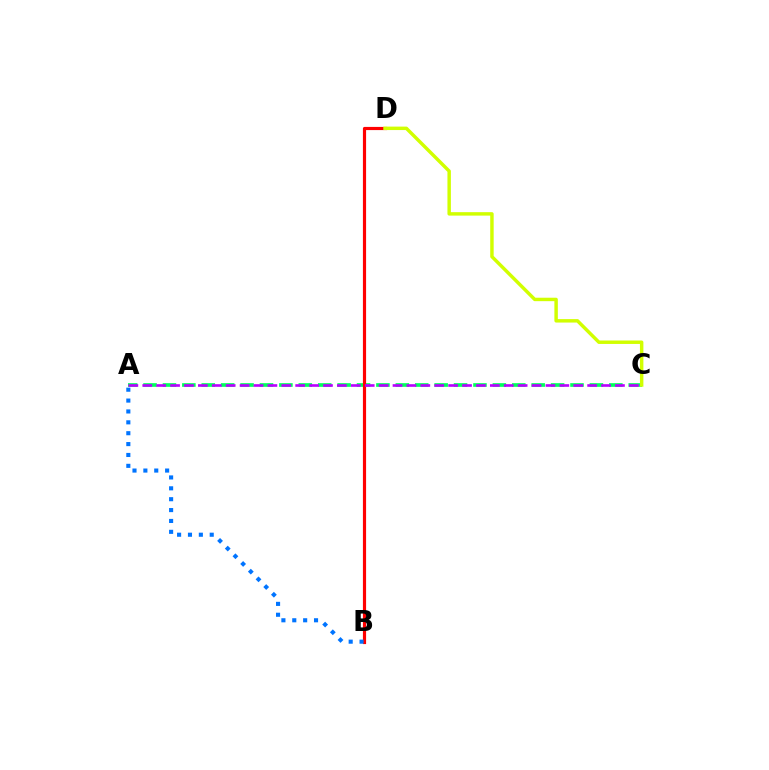{('A', 'C'): [{'color': '#00ff5c', 'line_style': 'dashed', 'thickness': 2.64}, {'color': '#b900ff', 'line_style': 'dashed', 'thickness': 1.89}], ('B', 'D'): [{'color': '#ff0000', 'line_style': 'solid', 'thickness': 2.28}], ('A', 'B'): [{'color': '#0074ff', 'line_style': 'dotted', 'thickness': 2.96}], ('C', 'D'): [{'color': '#d1ff00', 'line_style': 'solid', 'thickness': 2.48}]}